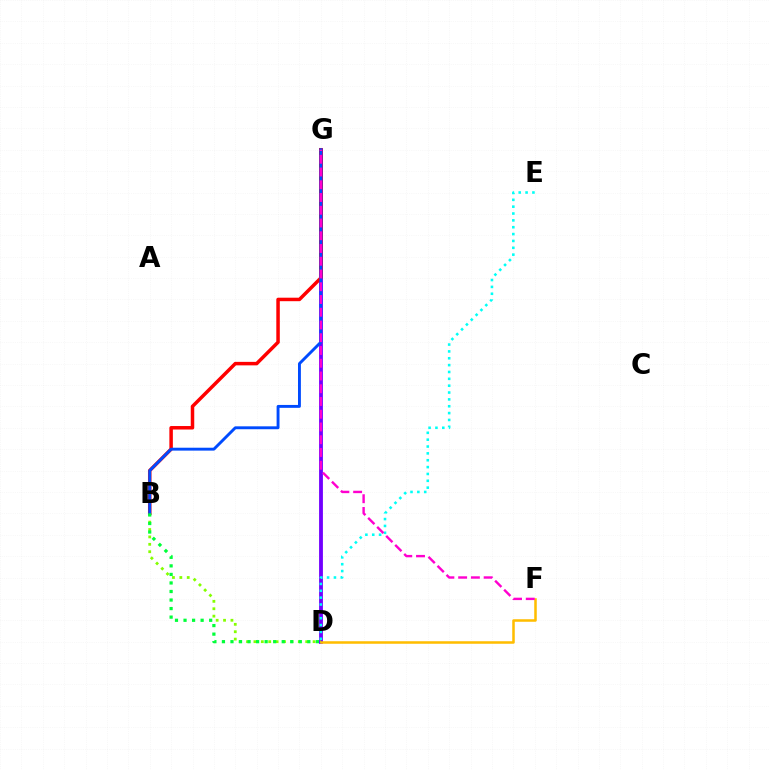{('D', 'G'): [{'color': '#7200ff', 'line_style': 'solid', 'thickness': 2.75}], ('B', 'D'): [{'color': '#84ff00', 'line_style': 'dotted', 'thickness': 2.01}, {'color': '#00ff39', 'line_style': 'dotted', 'thickness': 2.32}], ('B', 'G'): [{'color': '#ff0000', 'line_style': 'solid', 'thickness': 2.52}, {'color': '#004bff', 'line_style': 'solid', 'thickness': 2.09}], ('D', 'F'): [{'color': '#ffbd00', 'line_style': 'solid', 'thickness': 1.82}], ('D', 'E'): [{'color': '#00fff6', 'line_style': 'dotted', 'thickness': 1.86}], ('F', 'G'): [{'color': '#ff00cf', 'line_style': 'dashed', 'thickness': 1.73}]}